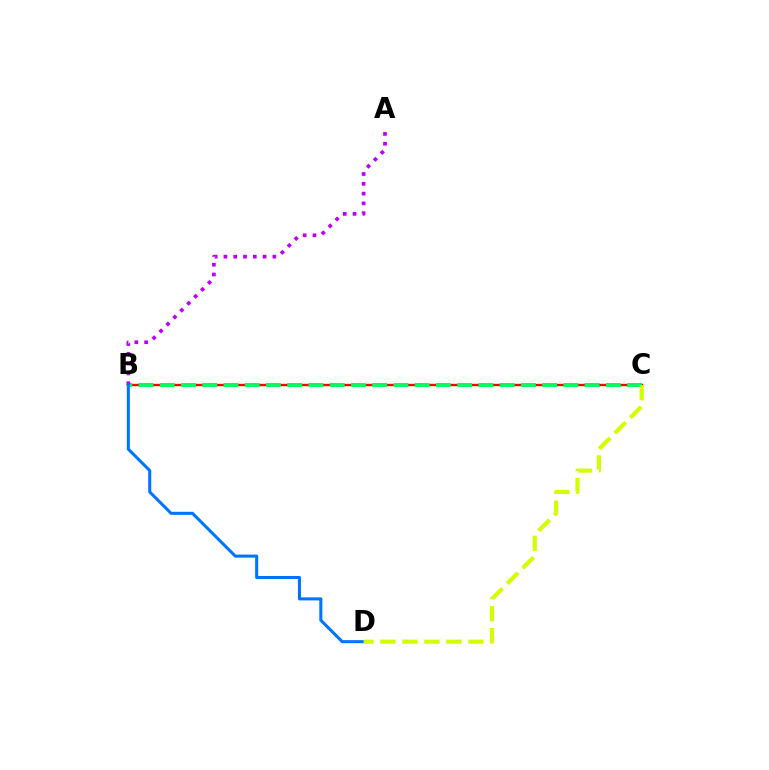{('B', 'C'): [{'color': '#ff0000', 'line_style': 'solid', 'thickness': 1.71}, {'color': '#00ff5c', 'line_style': 'dashed', 'thickness': 2.89}], ('A', 'B'): [{'color': '#b900ff', 'line_style': 'dotted', 'thickness': 2.66}], ('B', 'D'): [{'color': '#0074ff', 'line_style': 'solid', 'thickness': 2.19}], ('C', 'D'): [{'color': '#d1ff00', 'line_style': 'dashed', 'thickness': 2.99}]}